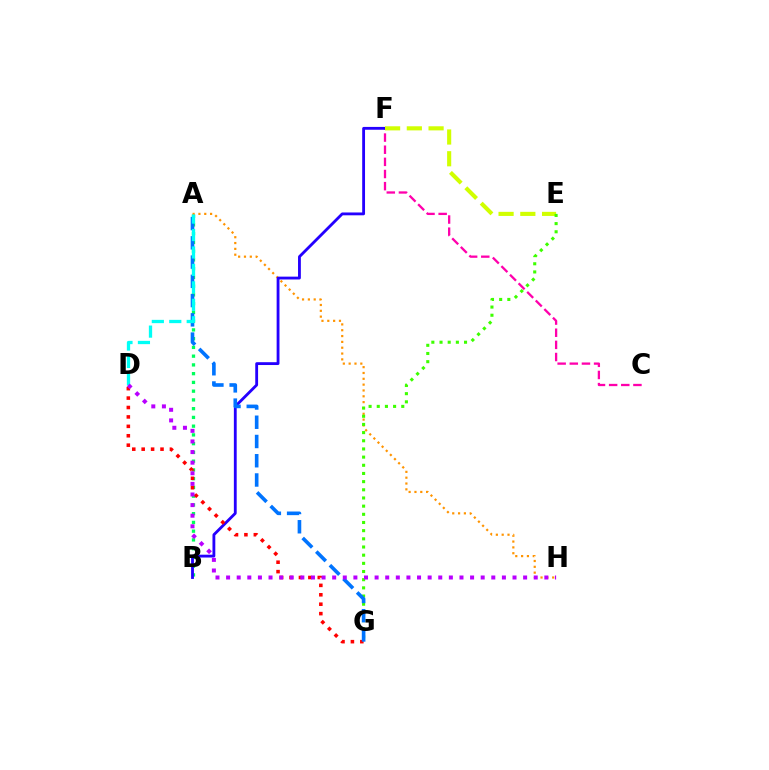{('A', 'B'): [{'color': '#00ff5c', 'line_style': 'dotted', 'thickness': 2.38}], ('A', 'H'): [{'color': '#ff9400', 'line_style': 'dotted', 'thickness': 1.58}], ('C', 'F'): [{'color': '#ff00ac', 'line_style': 'dashed', 'thickness': 1.65}], ('B', 'F'): [{'color': '#2500ff', 'line_style': 'solid', 'thickness': 2.04}], ('E', 'F'): [{'color': '#d1ff00', 'line_style': 'dashed', 'thickness': 2.95}], ('D', 'G'): [{'color': '#ff0000', 'line_style': 'dotted', 'thickness': 2.56}], ('E', 'G'): [{'color': '#3dff00', 'line_style': 'dotted', 'thickness': 2.22}], ('A', 'G'): [{'color': '#0074ff', 'line_style': 'dashed', 'thickness': 2.62}], ('A', 'D'): [{'color': '#00fff6', 'line_style': 'dashed', 'thickness': 2.37}], ('D', 'H'): [{'color': '#b900ff', 'line_style': 'dotted', 'thickness': 2.88}]}